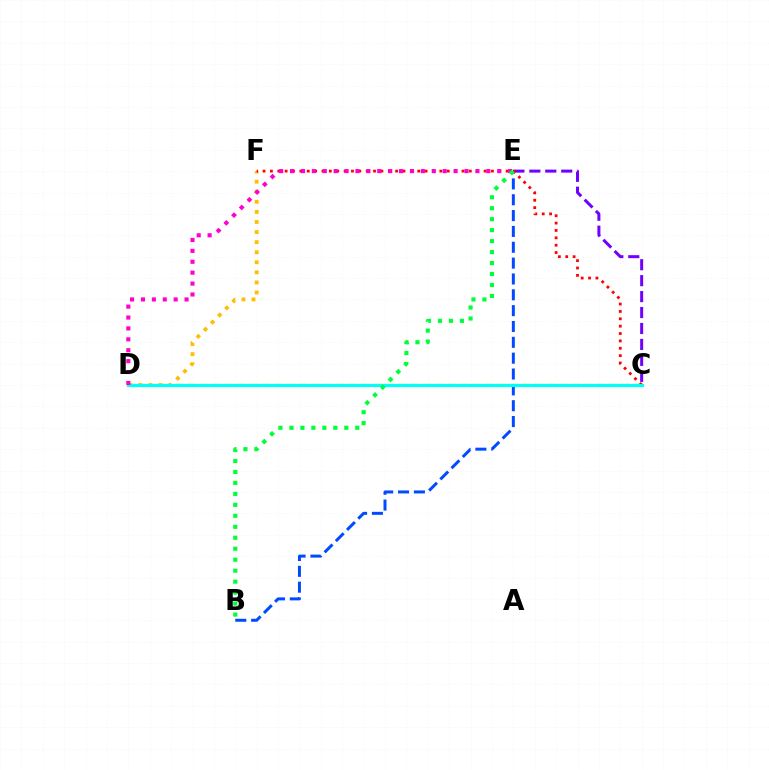{('C', 'D'): [{'color': '#84ff00', 'line_style': 'dashed', 'thickness': 1.68}, {'color': '#00fff6', 'line_style': 'solid', 'thickness': 2.27}], ('C', 'E'): [{'color': '#7200ff', 'line_style': 'dashed', 'thickness': 2.17}], ('D', 'F'): [{'color': '#ffbd00', 'line_style': 'dotted', 'thickness': 2.74}], ('B', 'E'): [{'color': '#004bff', 'line_style': 'dashed', 'thickness': 2.15}, {'color': '#00ff39', 'line_style': 'dotted', 'thickness': 2.98}], ('C', 'F'): [{'color': '#ff0000', 'line_style': 'dotted', 'thickness': 2.0}], ('D', 'E'): [{'color': '#ff00cf', 'line_style': 'dotted', 'thickness': 2.96}]}